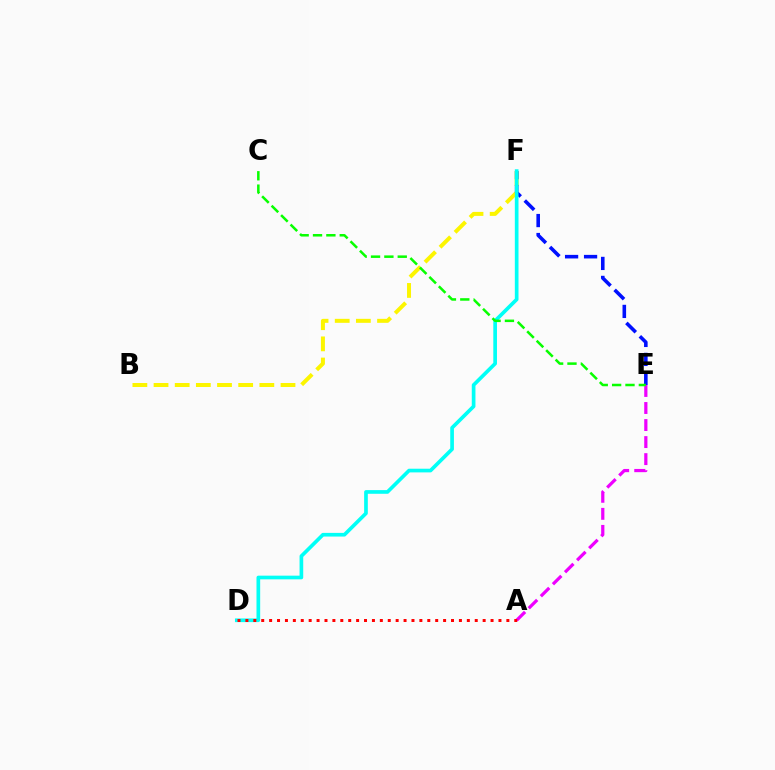{('B', 'F'): [{'color': '#fcf500', 'line_style': 'dashed', 'thickness': 2.87}], ('E', 'F'): [{'color': '#0010ff', 'line_style': 'dashed', 'thickness': 2.58}], ('A', 'E'): [{'color': '#ee00ff', 'line_style': 'dashed', 'thickness': 2.31}], ('D', 'F'): [{'color': '#00fff6', 'line_style': 'solid', 'thickness': 2.65}], ('C', 'E'): [{'color': '#08ff00', 'line_style': 'dashed', 'thickness': 1.82}], ('A', 'D'): [{'color': '#ff0000', 'line_style': 'dotted', 'thickness': 2.15}]}